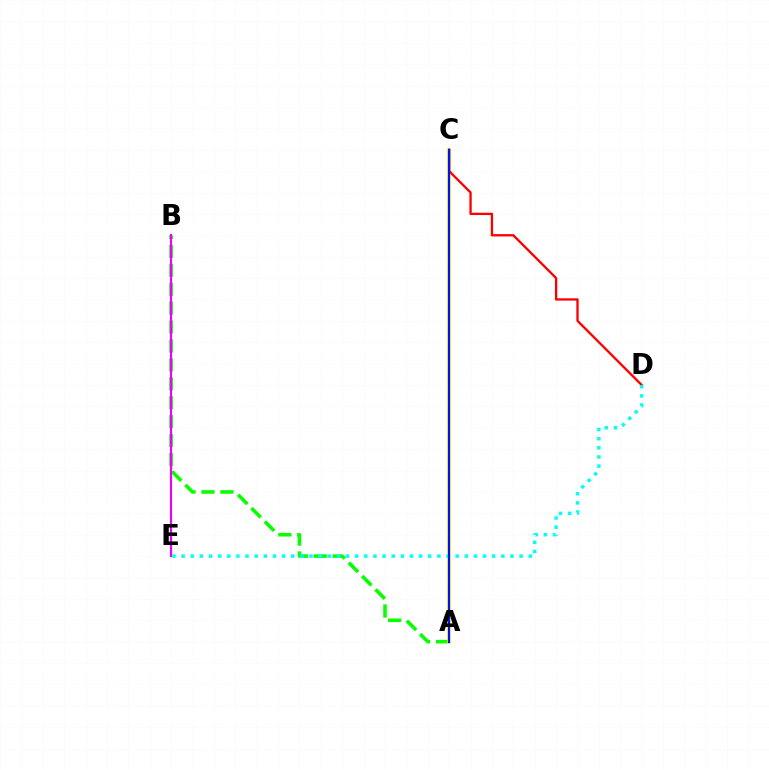{('A', 'B'): [{'color': '#08ff00', 'line_style': 'dashed', 'thickness': 2.57}], ('A', 'C'): [{'color': '#fcf500', 'line_style': 'solid', 'thickness': 2.55}, {'color': '#0010ff', 'line_style': 'solid', 'thickness': 1.57}], ('B', 'E'): [{'color': '#ee00ff', 'line_style': 'solid', 'thickness': 1.56}], ('C', 'D'): [{'color': '#ff0000', 'line_style': 'solid', 'thickness': 1.67}], ('D', 'E'): [{'color': '#00fff6', 'line_style': 'dotted', 'thickness': 2.48}]}